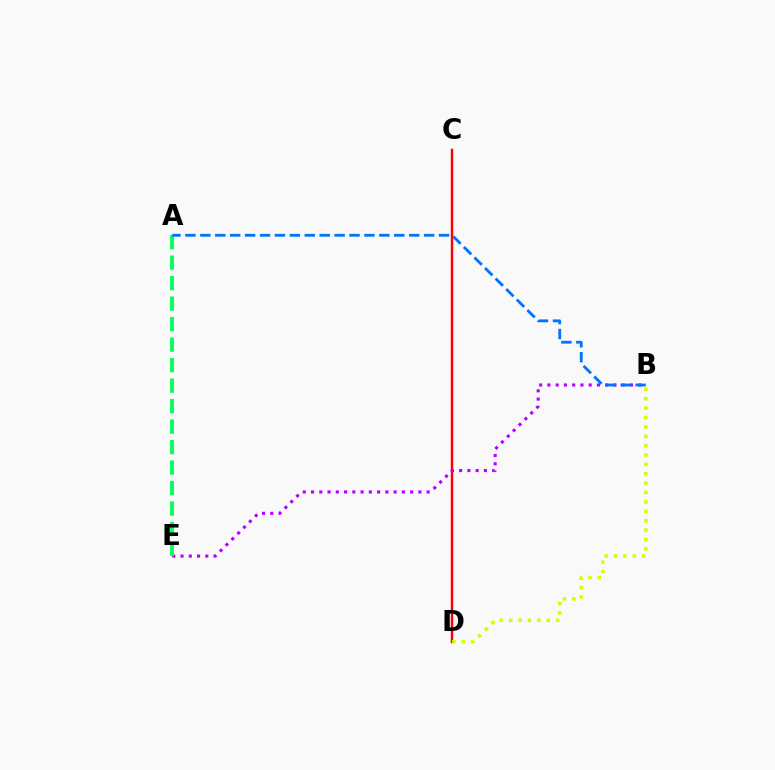{('C', 'D'): [{'color': '#ff0000', 'line_style': 'solid', 'thickness': 1.75}], ('B', 'D'): [{'color': '#d1ff00', 'line_style': 'dotted', 'thickness': 2.55}], ('B', 'E'): [{'color': '#b900ff', 'line_style': 'dotted', 'thickness': 2.24}], ('A', 'E'): [{'color': '#00ff5c', 'line_style': 'dashed', 'thickness': 2.78}], ('A', 'B'): [{'color': '#0074ff', 'line_style': 'dashed', 'thickness': 2.03}]}